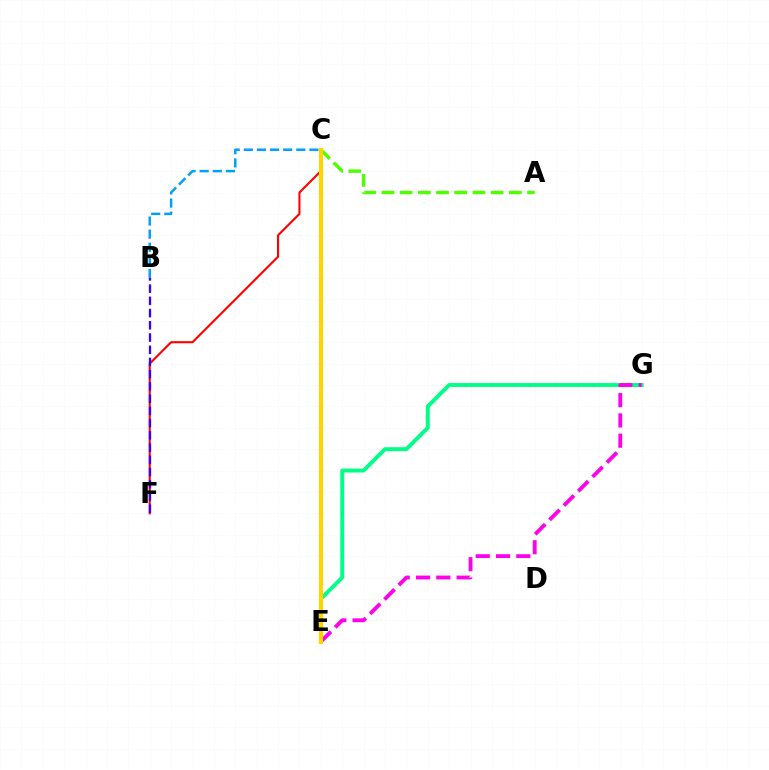{('A', 'C'): [{'color': '#4fff00', 'line_style': 'dashed', 'thickness': 2.47}], ('C', 'F'): [{'color': '#ff0000', 'line_style': 'solid', 'thickness': 1.51}], ('E', 'G'): [{'color': '#00ff86', 'line_style': 'solid', 'thickness': 2.82}, {'color': '#ff00ed', 'line_style': 'dashed', 'thickness': 2.76}], ('B', 'F'): [{'color': '#3700ff', 'line_style': 'dashed', 'thickness': 1.66}], ('B', 'C'): [{'color': '#009eff', 'line_style': 'dashed', 'thickness': 1.78}], ('C', 'E'): [{'color': '#ffd500', 'line_style': 'solid', 'thickness': 2.92}]}